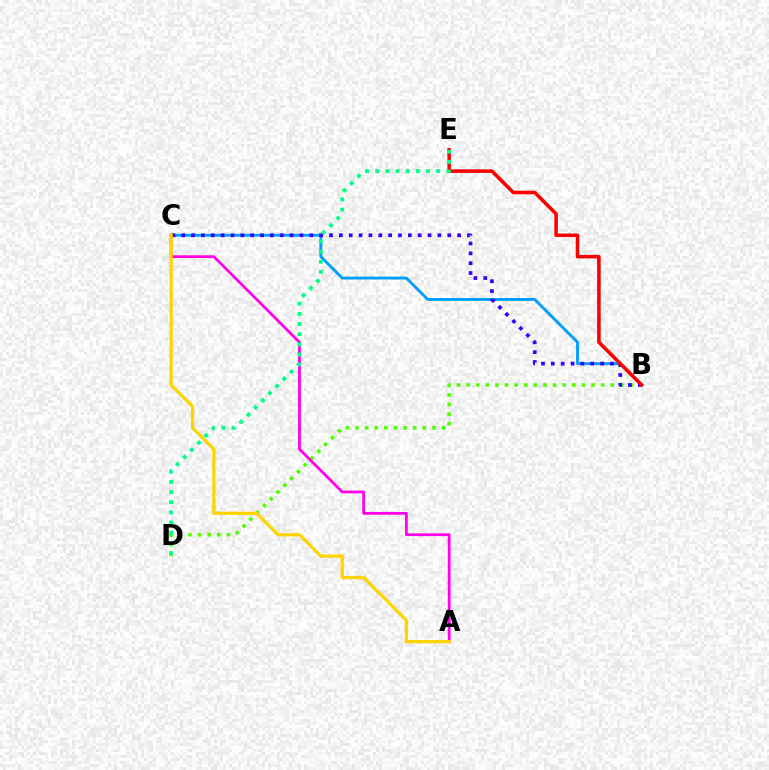{('B', 'C'): [{'color': '#009eff', 'line_style': 'solid', 'thickness': 2.06}, {'color': '#3700ff', 'line_style': 'dotted', 'thickness': 2.68}], ('B', 'D'): [{'color': '#4fff00', 'line_style': 'dotted', 'thickness': 2.61}], ('B', 'E'): [{'color': '#ff0000', 'line_style': 'solid', 'thickness': 2.54}], ('A', 'C'): [{'color': '#ff00ed', 'line_style': 'solid', 'thickness': 1.99}, {'color': '#ffd500', 'line_style': 'solid', 'thickness': 2.34}], ('D', 'E'): [{'color': '#00ff86', 'line_style': 'dotted', 'thickness': 2.76}]}